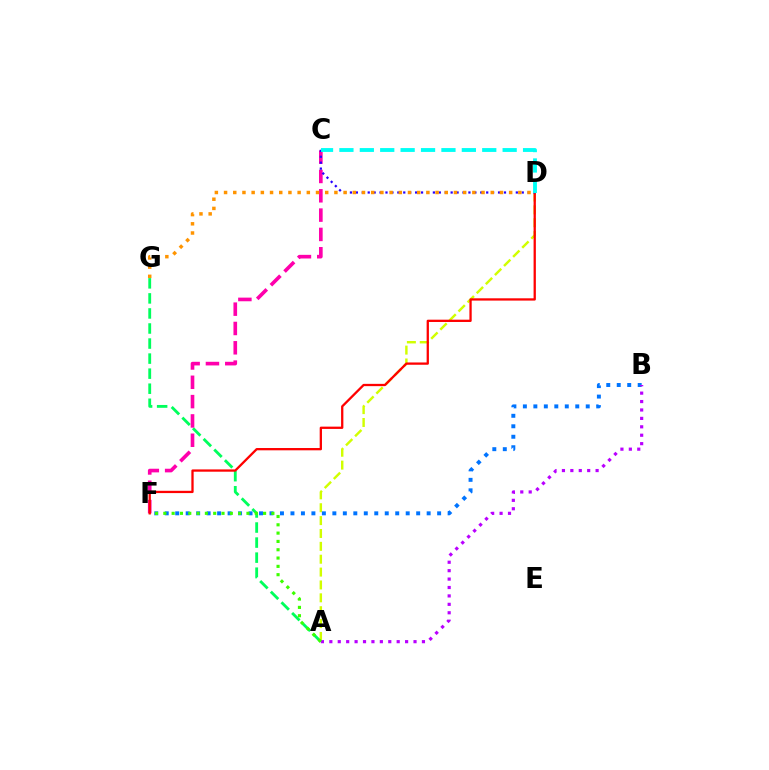{('A', 'G'): [{'color': '#00ff5c', 'line_style': 'dashed', 'thickness': 2.04}], ('A', 'D'): [{'color': '#d1ff00', 'line_style': 'dashed', 'thickness': 1.75}], ('C', 'F'): [{'color': '#ff00ac', 'line_style': 'dashed', 'thickness': 2.62}], ('D', 'F'): [{'color': '#ff0000', 'line_style': 'solid', 'thickness': 1.65}], ('B', 'F'): [{'color': '#0074ff', 'line_style': 'dotted', 'thickness': 2.85}], ('C', 'D'): [{'color': '#2500ff', 'line_style': 'dotted', 'thickness': 1.61}, {'color': '#00fff6', 'line_style': 'dashed', 'thickness': 2.77}], ('A', 'B'): [{'color': '#b900ff', 'line_style': 'dotted', 'thickness': 2.29}], ('D', 'G'): [{'color': '#ff9400', 'line_style': 'dotted', 'thickness': 2.5}], ('A', 'F'): [{'color': '#3dff00', 'line_style': 'dotted', 'thickness': 2.26}]}